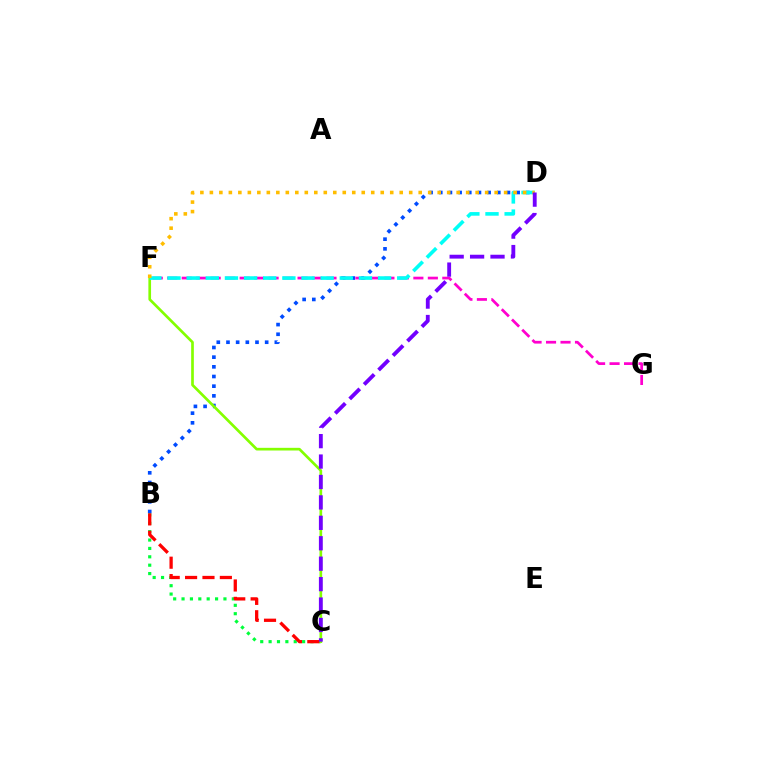{('B', 'C'): [{'color': '#00ff39', 'line_style': 'dotted', 'thickness': 2.28}, {'color': '#ff0000', 'line_style': 'dashed', 'thickness': 2.36}], ('B', 'D'): [{'color': '#004bff', 'line_style': 'dotted', 'thickness': 2.63}], ('F', 'G'): [{'color': '#ff00cf', 'line_style': 'dashed', 'thickness': 1.97}], ('C', 'F'): [{'color': '#84ff00', 'line_style': 'solid', 'thickness': 1.93}], ('D', 'F'): [{'color': '#00fff6', 'line_style': 'dashed', 'thickness': 2.6}, {'color': '#ffbd00', 'line_style': 'dotted', 'thickness': 2.58}], ('C', 'D'): [{'color': '#7200ff', 'line_style': 'dashed', 'thickness': 2.77}]}